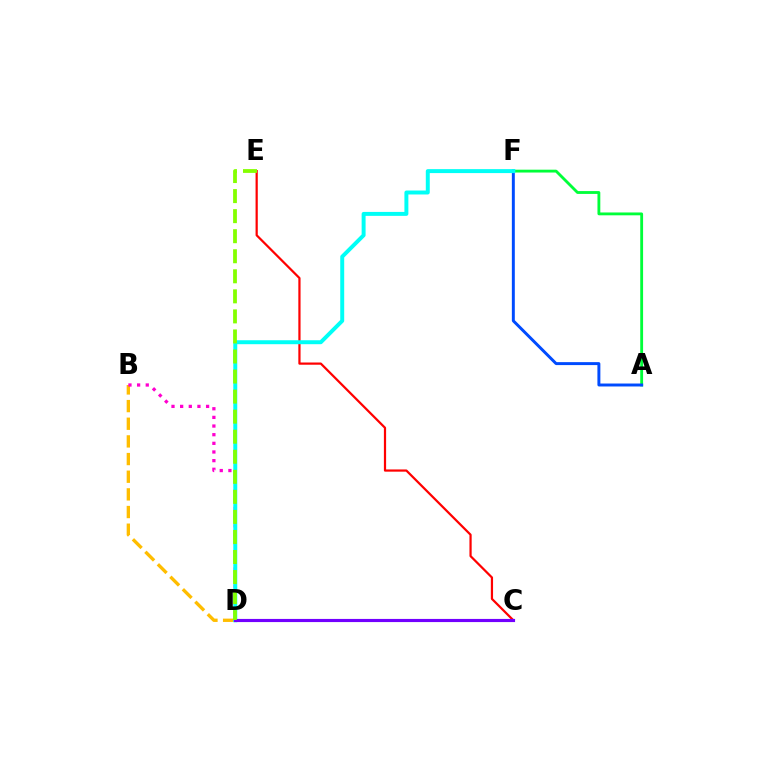{('B', 'D'): [{'color': '#ffbd00', 'line_style': 'dashed', 'thickness': 2.4}, {'color': '#ff00cf', 'line_style': 'dotted', 'thickness': 2.35}], ('A', 'F'): [{'color': '#00ff39', 'line_style': 'solid', 'thickness': 2.04}, {'color': '#004bff', 'line_style': 'solid', 'thickness': 2.13}], ('C', 'E'): [{'color': '#ff0000', 'line_style': 'solid', 'thickness': 1.6}], ('D', 'F'): [{'color': '#00fff6', 'line_style': 'solid', 'thickness': 2.85}], ('C', 'D'): [{'color': '#7200ff', 'line_style': 'solid', 'thickness': 2.27}], ('D', 'E'): [{'color': '#84ff00', 'line_style': 'dashed', 'thickness': 2.72}]}